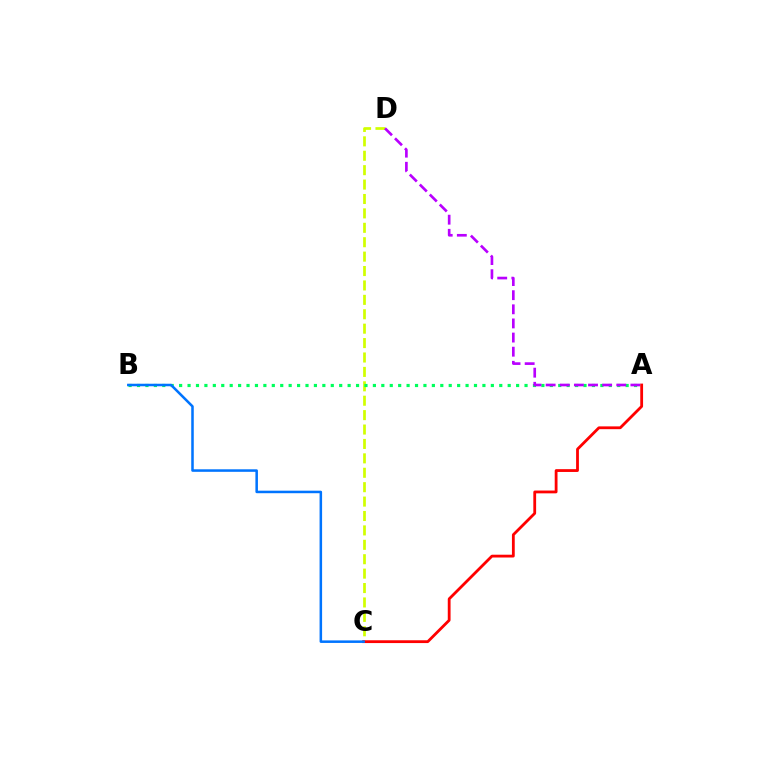{('C', 'D'): [{'color': '#d1ff00', 'line_style': 'dashed', 'thickness': 1.96}], ('A', 'B'): [{'color': '#00ff5c', 'line_style': 'dotted', 'thickness': 2.29}], ('A', 'D'): [{'color': '#b900ff', 'line_style': 'dashed', 'thickness': 1.92}], ('A', 'C'): [{'color': '#ff0000', 'line_style': 'solid', 'thickness': 2.02}], ('B', 'C'): [{'color': '#0074ff', 'line_style': 'solid', 'thickness': 1.82}]}